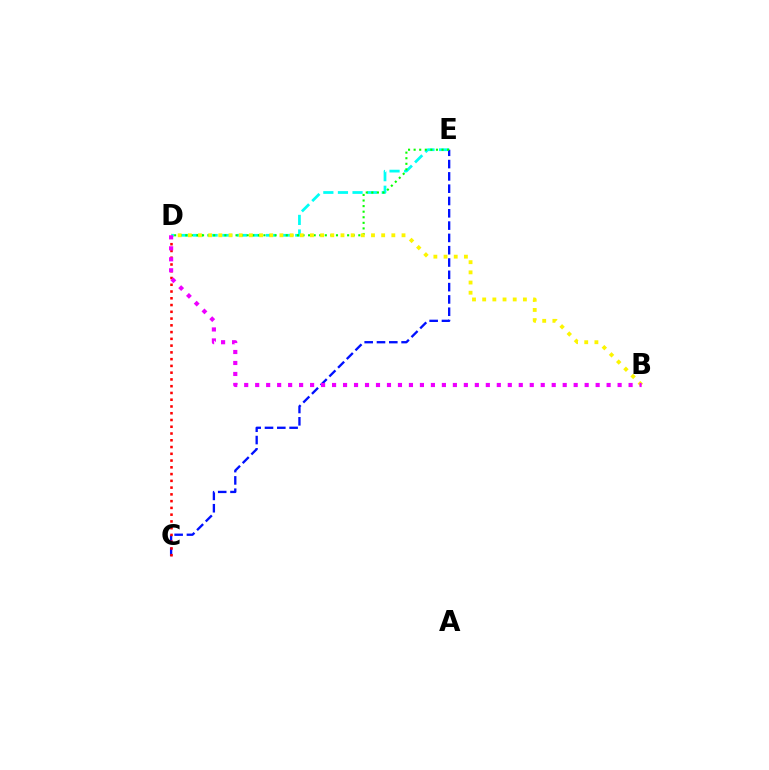{('D', 'E'): [{'color': '#00fff6', 'line_style': 'dashed', 'thickness': 1.98}, {'color': '#08ff00', 'line_style': 'dotted', 'thickness': 1.52}], ('C', 'E'): [{'color': '#0010ff', 'line_style': 'dashed', 'thickness': 1.67}], ('C', 'D'): [{'color': '#ff0000', 'line_style': 'dotted', 'thickness': 1.84}], ('B', 'D'): [{'color': '#fcf500', 'line_style': 'dotted', 'thickness': 2.76}, {'color': '#ee00ff', 'line_style': 'dotted', 'thickness': 2.98}]}